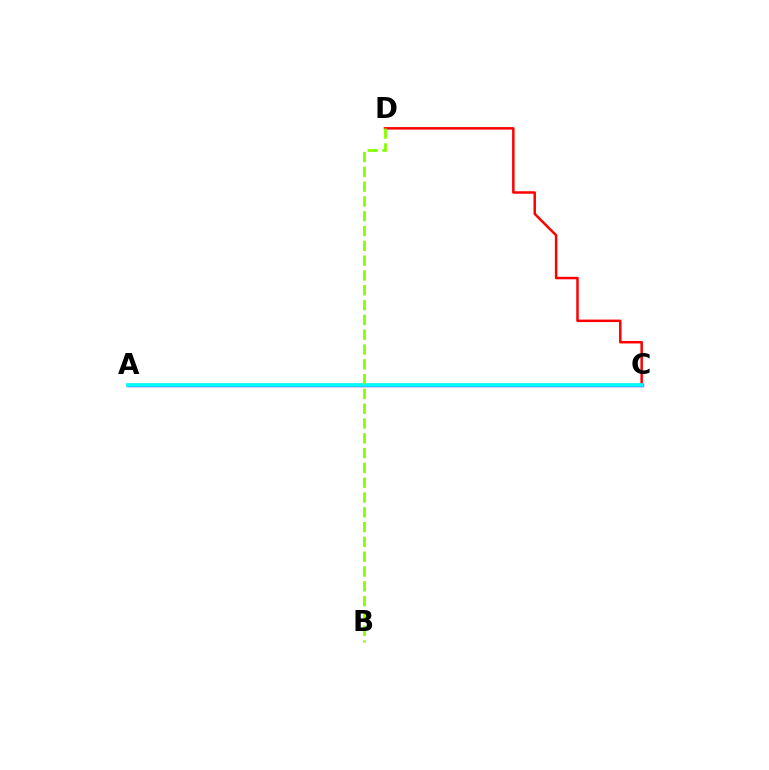{('C', 'D'): [{'color': '#ff0000', 'line_style': 'solid', 'thickness': 1.79}], ('A', 'C'): [{'color': '#7200ff', 'line_style': 'solid', 'thickness': 2.45}, {'color': '#00fff6', 'line_style': 'solid', 'thickness': 2.62}], ('B', 'D'): [{'color': '#84ff00', 'line_style': 'dashed', 'thickness': 2.01}]}